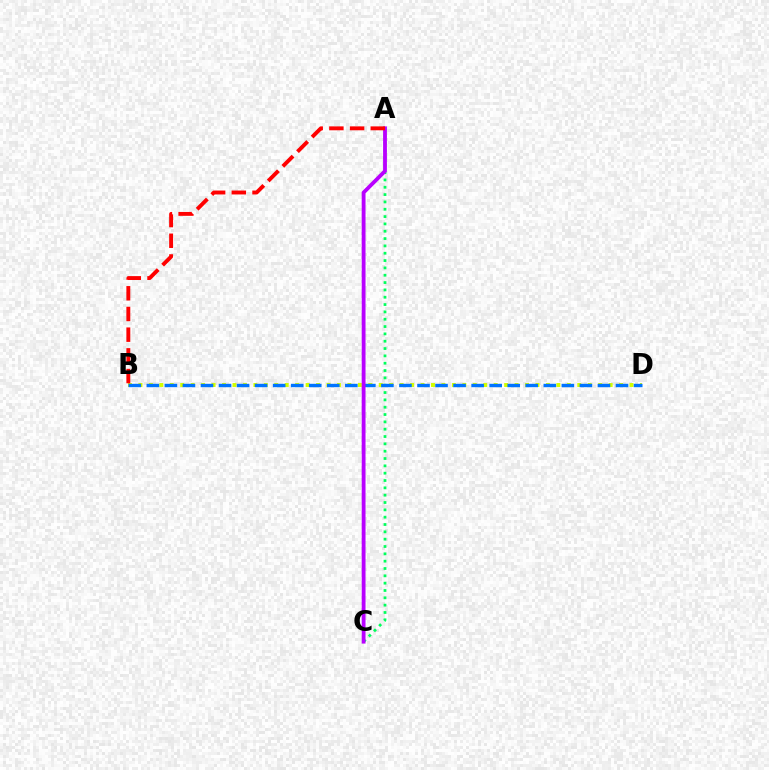{('A', 'C'): [{'color': '#00ff5c', 'line_style': 'dotted', 'thickness': 1.99}, {'color': '#b900ff', 'line_style': 'solid', 'thickness': 2.75}], ('B', 'D'): [{'color': '#d1ff00', 'line_style': 'dotted', 'thickness': 2.84}, {'color': '#0074ff', 'line_style': 'dashed', 'thickness': 2.45}], ('A', 'B'): [{'color': '#ff0000', 'line_style': 'dashed', 'thickness': 2.81}]}